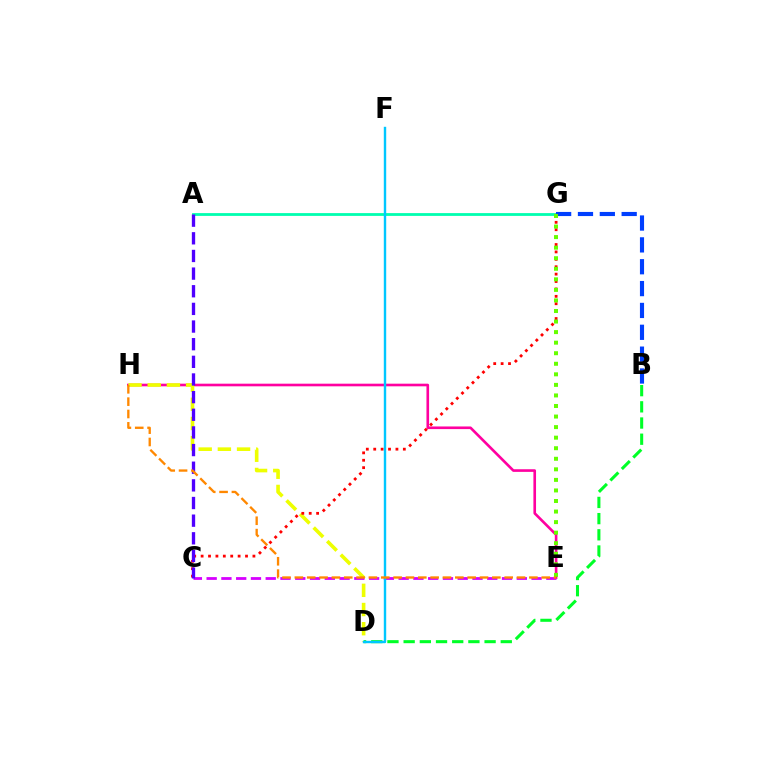{('A', 'G'): [{'color': '#00ffaf', 'line_style': 'solid', 'thickness': 2.02}], ('C', 'E'): [{'color': '#d600ff', 'line_style': 'dashed', 'thickness': 2.01}], ('E', 'H'): [{'color': '#ff00a0', 'line_style': 'solid', 'thickness': 1.9}, {'color': '#ff8800', 'line_style': 'dashed', 'thickness': 1.68}], ('B', 'D'): [{'color': '#00ff27', 'line_style': 'dashed', 'thickness': 2.2}], ('D', 'H'): [{'color': '#eeff00', 'line_style': 'dashed', 'thickness': 2.61}], ('C', 'G'): [{'color': '#ff0000', 'line_style': 'dotted', 'thickness': 2.01}], ('D', 'F'): [{'color': '#00c7ff', 'line_style': 'solid', 'thickness': 1.73}], ('A', 'C'): [{'color': '#4f00ff', 'line_style': 'dashed', 'thickness': 2.4}], ('B', 'G'): [{'color': '#003fff', 'line_style': 'dashed', 'thickness': 2.97}], ('E', 'G'): [{'color': '#66ff00', 'line_style': 'dotted', 'thickness': 2.87}]}